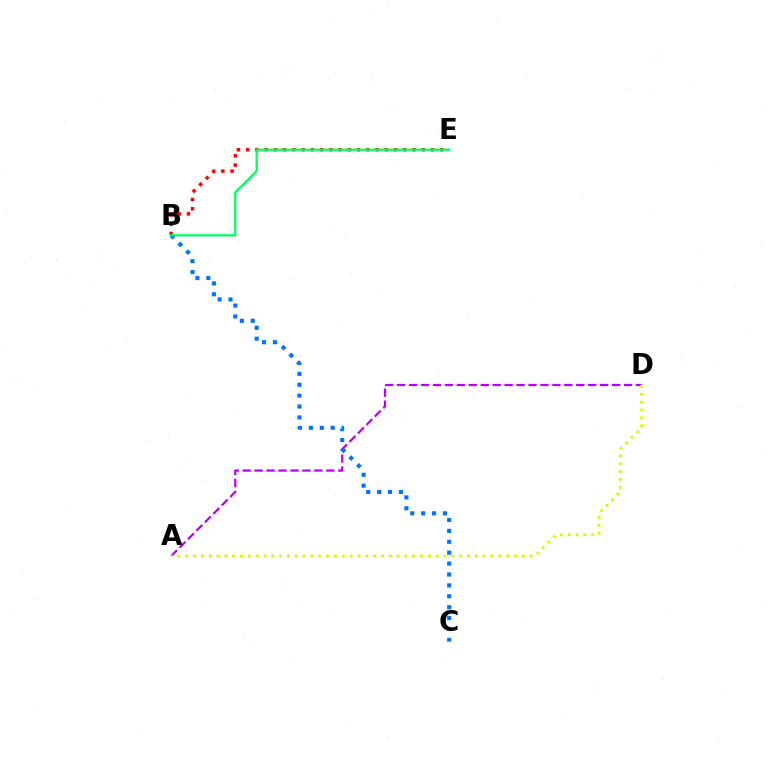{('A', 'D'): [{'color': '#b900ff', 'line_style': 'dashed', 'thickness': 1.62}, {'color': '#d1ff00', 'line_style': 'dotted', 'thickness': 2.13}], ('B', 'C'): [{'color': '#0074ff', 'line_style': 'dotted', 'thickness': 2.96}], ('B', 'E'): [{'color': '#ff0000', 'line_style': 'dotted', 'thickness': 2.51}, {'color': '#00ff5c', 'line_style': 'solid', 'thickness': 1.63}]}